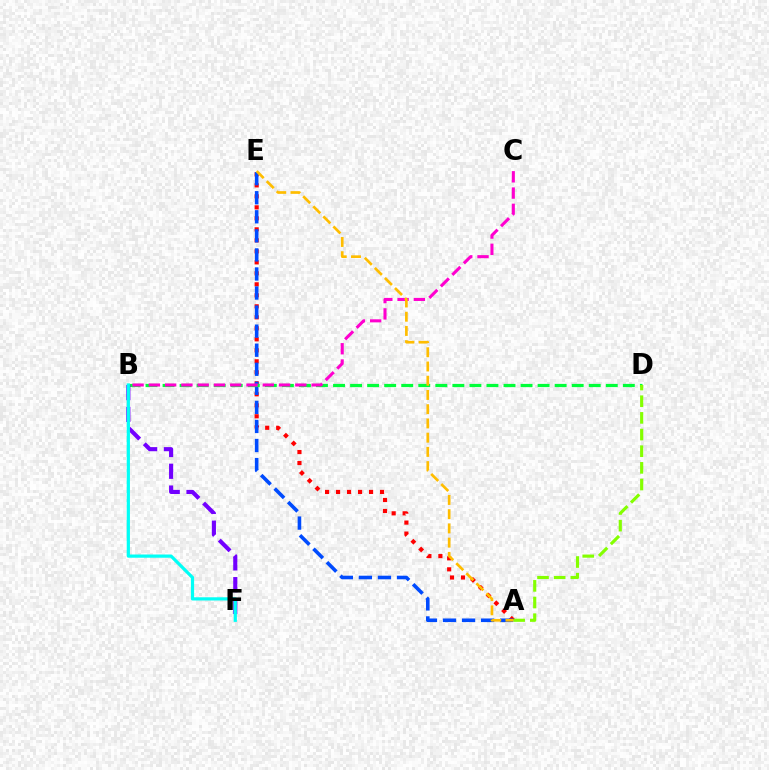{('A', 'E'): [{'color': '#ff0000', 'line_style': 'dotted', 'thickness': 2.99}, {'color': '#004bff', 'line_style': 'dashed', 'thickness': 2.59}, {'color': '#ffbd00', 'line_style': 'dashed', 'thickness': 1.93}], ('B', 'D'): [{'color': '#00ff39', 'line_style': 'dashed', 'thickness': 2.32}], ('B', 'F'): [{'color': '#7200ff', 'line_style': 'dashed', 'thickness': 2.96}, {'color': '#00fff6', 'line_style': 'solid', 'thickness': 2.31}], ('B', 'C'): [{'color': '#ff00cf', 'line_style': 'dashed', 'thickness': 2.21}], ('A', 'D'): [{'color': '#84ff00', 'line_style': 'dashed', 'thickness': 2.26}]}